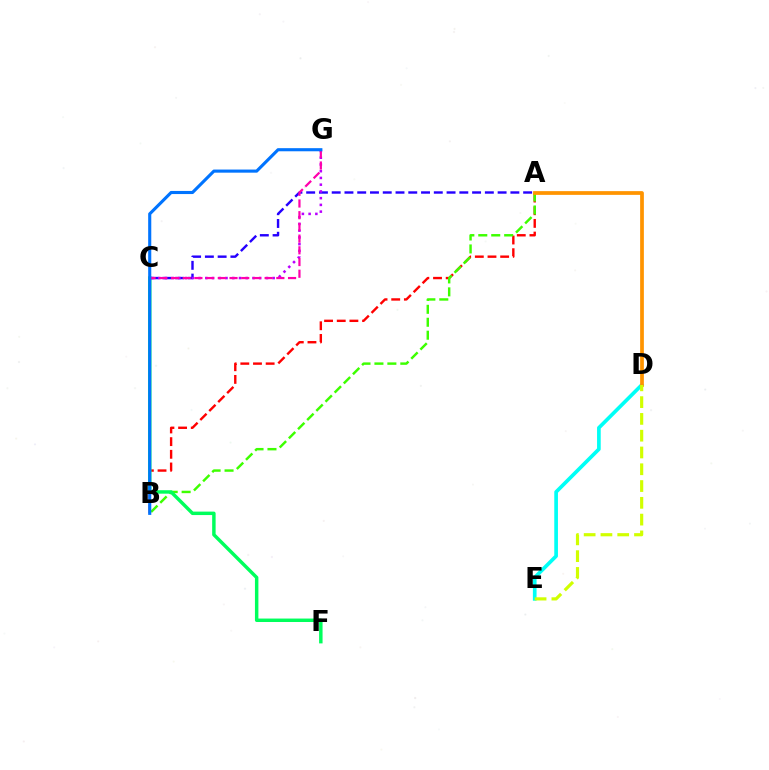{('A', 'B'): [{'color': '#ff0000', 'line_style': 'dashed', 'thickness': 1.72}, {'color': '#3dff00', 'line_style': 'dashed', 'thickness': 1.76}], ('D', 'E'): [{'color': '#00fff6', 'line_style': 'solid', 'thickness': 2.65}, {'color': '#d1ff00', 'line_style': 'dashed', 'thickness': 2.28}], ('C', 'F'): [{'color': '#00ff5c', 'line_style': 'solid', 'thickness': 2.49}], ('A', 'C'): [{'color': '#2500ff', 'line_style': 'dashed', 'thickness': 1.73}], ('A', 'D'): [{'color': '#ff9400', 'line_style': 'solid', 'thickness': 2.69}], ('C', 'G'): [{'color': '#b900ff', 'line_style': 'dotted', 'thickness': 1.83}, {'color': '#ff00ac', 'line_style': 'dashed', 'thickness': 1.59}], ('B', 'G'): [{'color': '#0074ff', 'line_style': 'solid', 'thickness': 2.24}]}